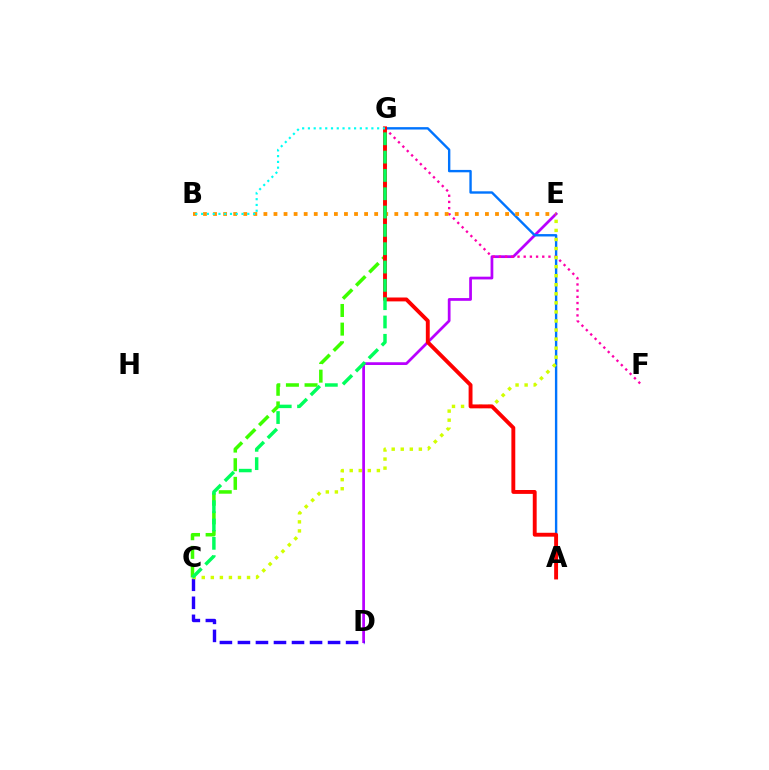{('C', 'G'): [{'color': '#3dff00', 'line_style': 'dashed', 'thickness': 2.53}, {'color': '#00ff5c', 'line_style': 'dashed', 'thickness': 2.49}], ('D', 'E'): [{'color': '#b900ff', 'line_style': 'solid', 'thickness': 1.97}], ('A', 'G'): [{'color': '#0074ff', 'line_style': 'solid', 'thickness': 1.72}, {'color': '#ff0000', 'line_style': 'solid', 'thickness': 2.8}], ('F', 'G'): [{'color': '#ff00ac', 'line_style': 'dotted', 'thickness': 1.68}], ('B', 'E'): [{'color': '#ff9400', 'line_style': 'dotted', 'thickness': 2.74}], ('C', 'D'): [{'color': '#2500ff', 'line_style': 'dashed', 'thickness': 2.45}], ('C', 'E'): [{'color': '#d1ff00', 'line_style': 'dotted', 'thickness': 2.46}], ('B', 'G'): [{'color': '#00fff6', 'line_style': 'dotted', 'thickness': 1.57}]}